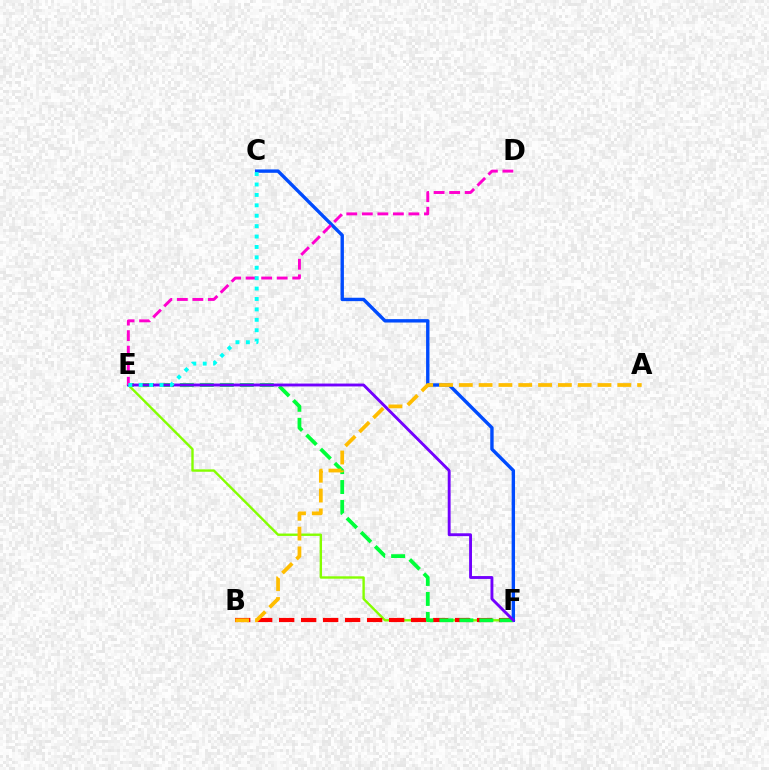{('E', 'F'): [{'color': '#84ff00', 'line_style': 'solid', 'thickness': 1.71}, {'color': '#00ff39', 'line_style': 'dashed', 'thickness': 2.71}, {'color': '#7200ff', 'line_style': 'solid', 'thickness': 2.07}], ('B', 'F'): [{'color': '#ff0000', 'line_style': 'dashed', 'thickness': 2.99}], ('C', 'F'): [{'color': '#004bff', 'line_style': 'solid', 'thickness': 2.44}], ('A', 'B'): [{'color': '#ffbd00', 'line_style': 'dashed', 'thickness': 2.69}], ('D', 'E'): [{'color': '#ff00cf', 'line_style': 'dashed', 'thickness': 2.11}], ('C', 'E'): [{'color': '#00fff6', 'line_style': 'dotted', 'thickness': 2.83}]}